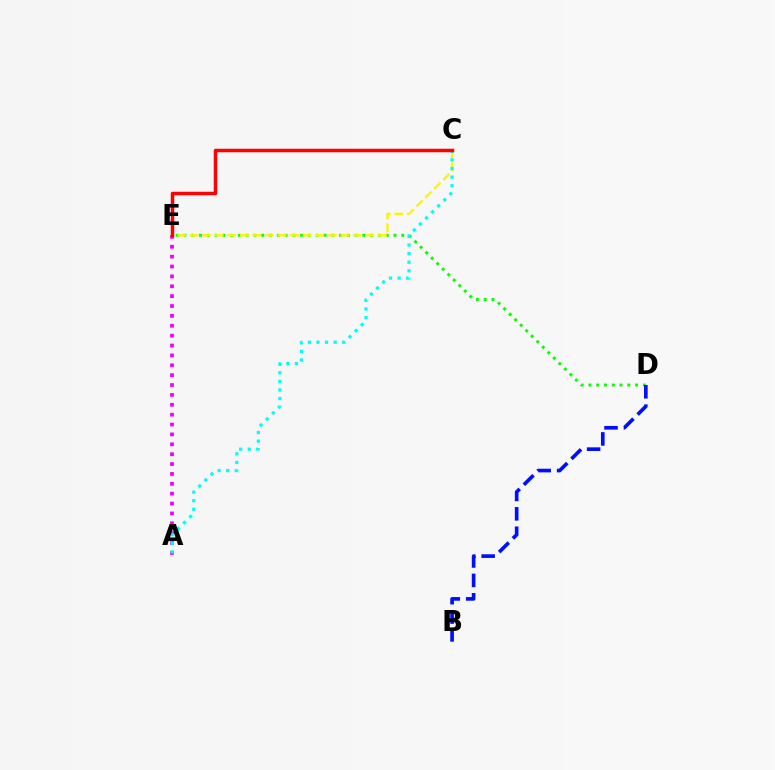{('A', 'E'): [{'color': '#ee00ff', 'line_style': 'dotted', 'thickness': 2.68}], ('D', 'E'): [{'color': '#08ff00', 'line_style': 'dotted', 'thickness': 2.11}], ('C', 'E'): [{'color': '#fcf500', 'line_style': 'dashed', 'thickness': 1.71}, {'color': '#ff0000', 'line_style': 'solid', 'thickness': 2.52}], ('B', 'D'): [{'color': '#0010ff', 'line_style': 'dashed', 'thickness': 2.64}], ('A', 'C'): [{'color': '#00fff6', 'line_style': 'dotted', 'thickness': 2.33}]}